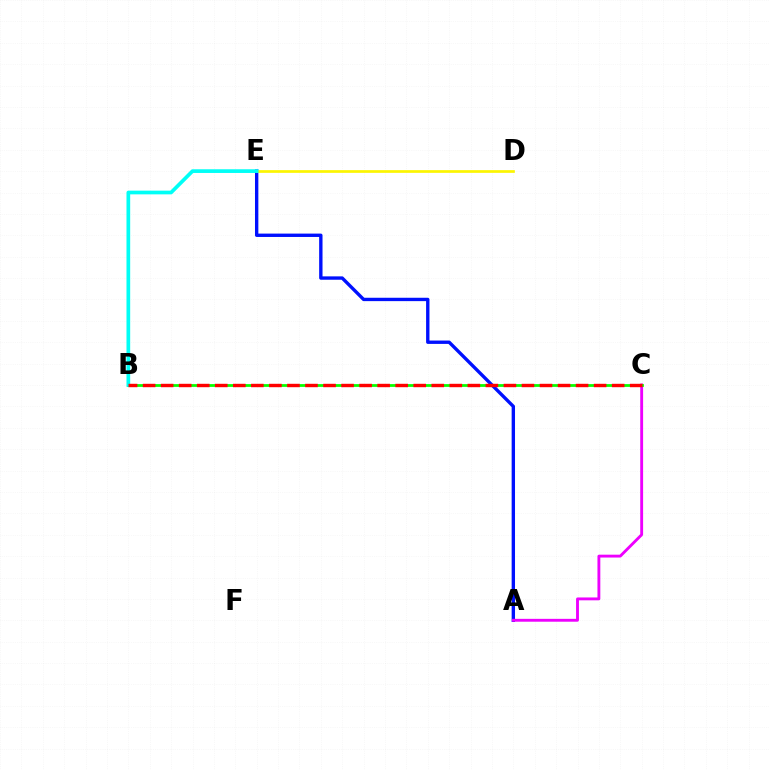{('A', 'E'): [{'color': '#0010ff', 'line_style': 'solid', 'thickness': 2.43}], ('A', 'C'): [{'color': '#ee00ff', 'line_style': 'solid', 'thickness': 2.06}], ('B', 'C'): [{'color': '#08ff00', 'line_style': 'solid', 'thickness': 1.99}, {'color': '#ff0000', 'line_style': 'dashed', 'thickness': 2.45}], ('D', 'E'): [{'color': '#fcf500', 'line_style': 'solid', 'thickness': 1.95}], ('B', 'E'): [{'color': '#00fff6', 'line_style': 'solid', 'thickness': 2.66}]}